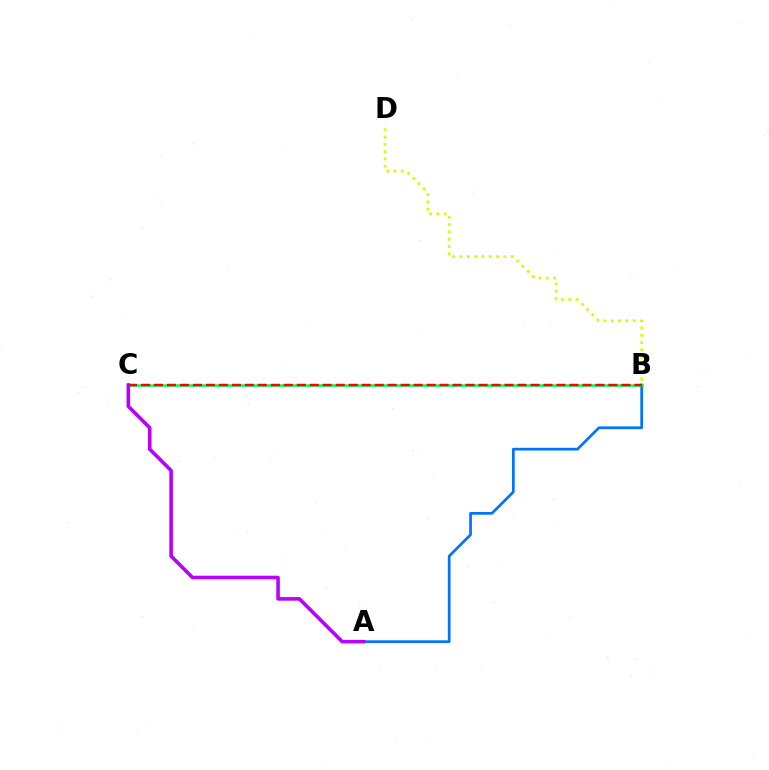{('B', 'D'): [{'color': '#d1ff00', 'line_style': 'dotted', 'thickness': 1.99}], ('A', 'B'): [{'color': '#0074ff', 'line_style': 'solid', 'thickness': 1.96}], ('B', 'C'): [{'color': '#00ff5c', 'line_style': 'solid', 'thickness': 1.88}, {'color': '#ff0000', 'line_style': 'dashed', 'thickness': 1.76}], ('A', 'C'): [{'color': '#b900ff', 'line_style': 'solid', 'thickness': 2.58}]}